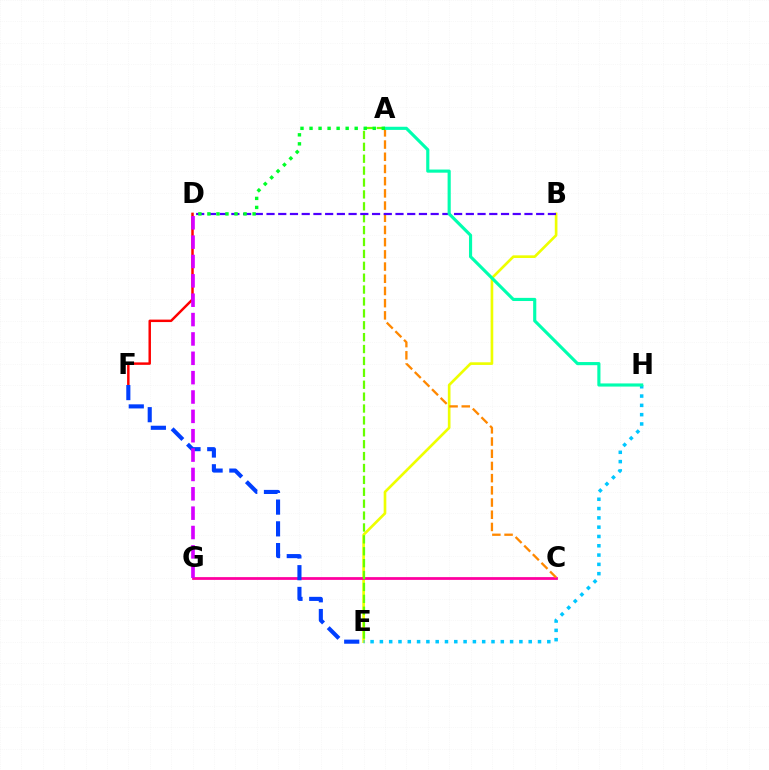{('D', 'F'): [{'color': '#ff0000', 'line_style': 'solid', 'thickness': 1.77}], ('B', 'E'): [{'color': '#eeff00', 'line_style': 'solid', 'thickness': 1.92}], ('C', 'G'): [{'color': '#ff00a0', 'line_style': 'solid', 'thickness': 1.99}], ('A', 'E'): [{'color': '#66ff00', 'line_style': 'dashed', 'thickness': 1.62}], ('A', 'C'): [{'color': '#ff8800', 'line_style': 'dashed', 'thickness': 1.66}], ('B', 'D'): [{'color': '#4f00ff', 'line_style': 'dashed', 'thickness': 1.59}], ('E', 'H'): [{'color': '#00c7ff', 'line_style': 'dotted', 'thickness': 2.53}], ('E', 'F'): [{'color': '#003fff', 'line_style': 'dashed', 'thickness': 2.95}], ('A', 'H'): [{'color': '#00ffaf', 'line_style': 'solid', 'thickness': 2.26}], ('D', 'G'): [{'color': '#d600ff', 'line_style': 'dashed', 'thickness': 2.63}], ('A', 'D'): [{'color': '#00ff27', 'line_style': 'dotted', 'thickness': 2.45}]}